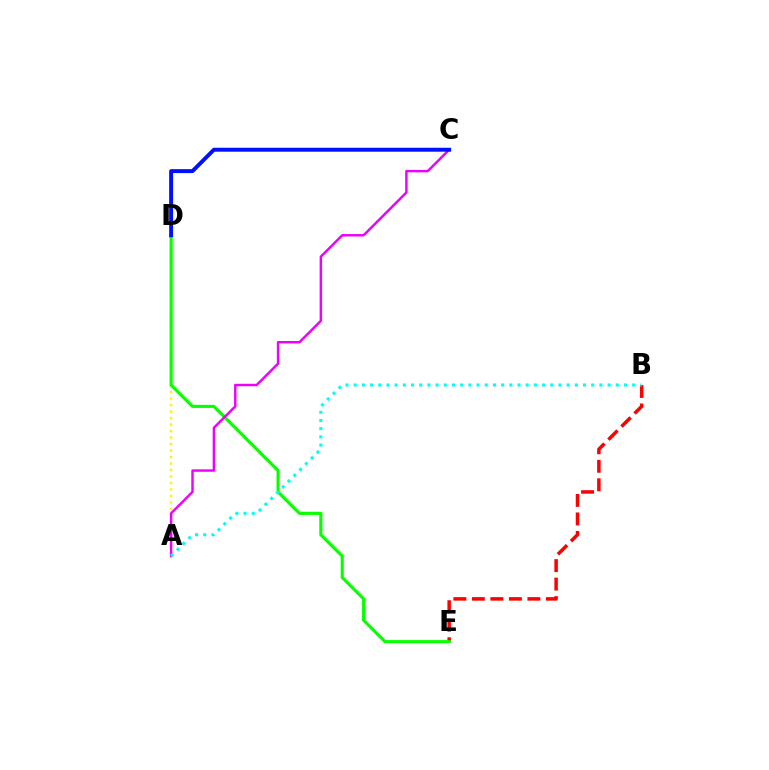{('B', 'E'): [{'color': '#ff0000', 'line_style': 'dashed', 'thickness': 2.51}], ('A', 'D'): [{'color': '#fcf500', 'line_style': 'dotted', 'thickness': 1.76}], ('D', 'E'): [{'color': '#08ff00', 'line_style': 'solid', 'thickness': 2.23}], ('A', 'C'): [{'color': '#ee00ff', 'line_style': 'solid', 'thickness': 1.76}], ('C', 'D'): [{'color': '#0010ff', 'line_style': 'solid', 'thickness': 2.84}], ('A', 'B'): [{'color': '#00fff6', 'line_style': 'dotted', 'thickness': 2.23}]}